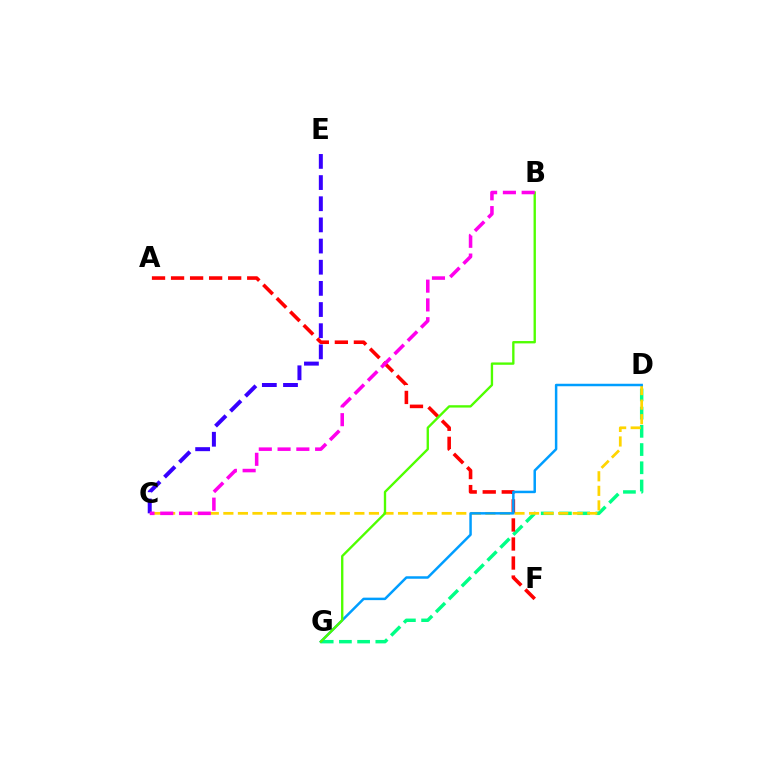{('D', 'G'): [{'color': '#00ff86', 'line_style': 'dashed', 'thickness': 2.47}, {'color': '#009eff', 'line_style': 'solid', 'thickness': 1.79}], ('C', 'E'): [{'color': '#3700ff', 'line_style': 'dashed', 'thickness': 2.87}], ('C', 'D'): [{'color': '#ffd500', 'line_style': 'dashed', 'thickness': 1.98}], ('A', 'F'): [{'color': '#ff0000', 'line_style': 'dashed', 'thickness': 2.59}], ('B', 'G'): [{'color': '#4fff00', 'line_style': 'solid', 'thickness': 1.69}], ('B', 'C'): [{'color': '#ff00ed', 'line_style': 'dashed', 'thickness': 2.55}]}